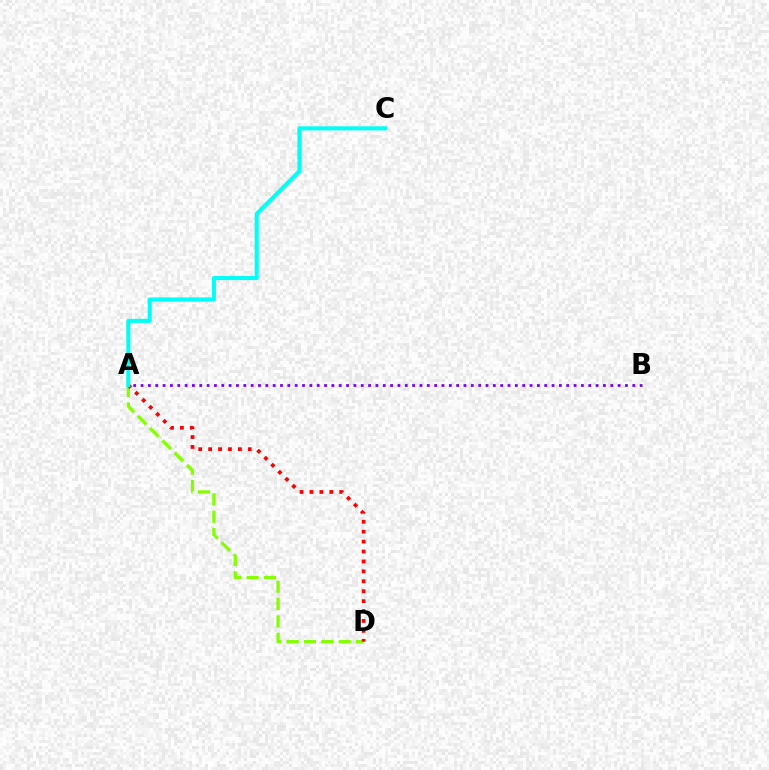{('A', 'D'): [{'color': '#84ff00', 'line_style': 'dashed', 'thickness': 2.36}, {'color': '#ff0000', 'line_style': 'dotted', 'thickness': 2.7}], ('A', 'B'): [{'color': '#7200ff', 'line_style': 'dotted', 'thickness': 1.99}], ('A', 'C'): [{'color': '#00fff6', 'line_style': 'solid', 'thickness': 2.91}]}